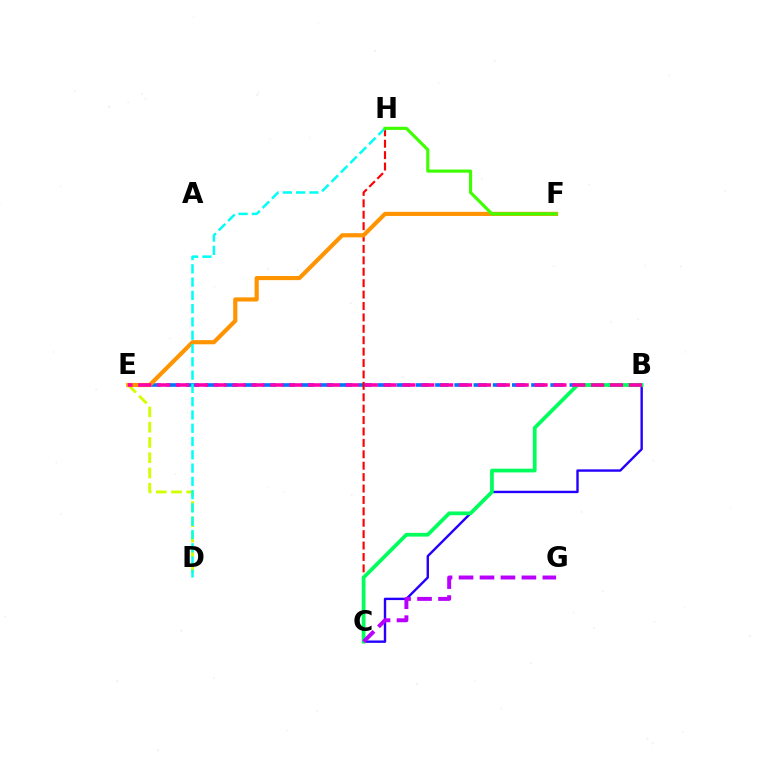{('B', 'C'): [{'color': '#2500ff', 'line_style': 'solid', 'thickness': 1.73}, {'color': '#00ff5c', 'line_style': 'solid', 'thickness': 2.69}], ('B', 'E'): [{'color': '#0074ff', 'line_style': 'dashed', 'thickness': 2.61}, {'color': '#ff00ac', 'line_style': 'dashed', 'thickness': 2.56}], ('D', 'E'): [{'color': '#d1ff00', 'line_style': 'dashed', 'thickness': 2.07}], ('C', 'H'): [{'color': '#ff0000', 'line_style': 'dashed', 'thickness': 1.55}], ('E', 'F'): [{'color': '#ff9400', 'line_style': 'solid', 'thickness': 2.99}], ('D', 'H'): [{'color': '#00fff6', 'line_style': 'dashed', 'thickness': 1.8}], ('F', 'H'): [{'color': '#3dff00', 'line_style': 'solid', 'thickness': 2.24}], ('C', 'G'): [{'color': '#b900ff', 'line_style': 'dashed', 'thickness': 2.85}]}